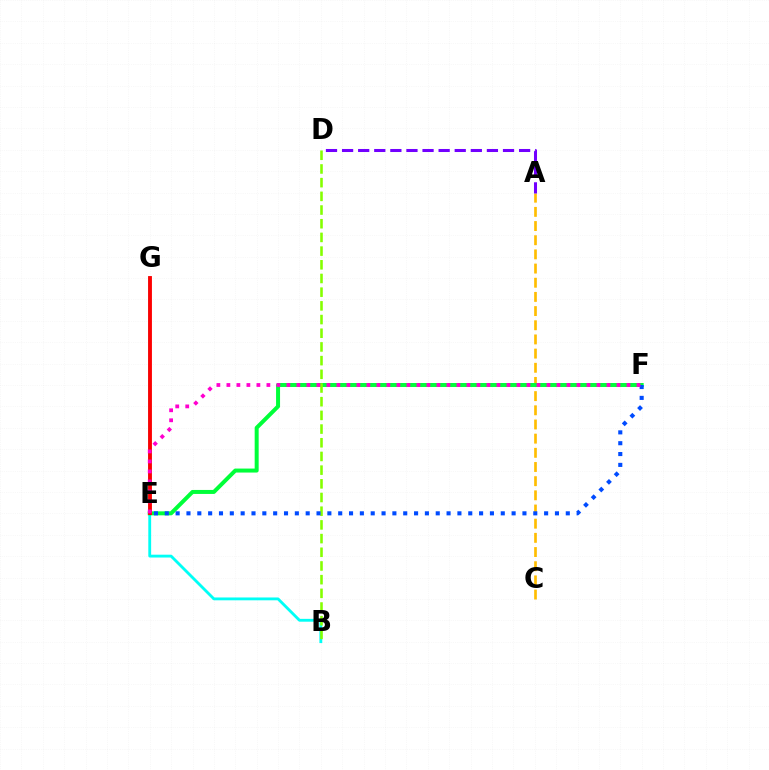{('A', 'C'): [{'color': '#ffbd00', 'line_style': 'dashed', 'thickness': 1.93}], ('B', 'G'): [{'color': '#00fff6', 'line_style': 'solid', 'thickness': 2.04}], ('A', 'D'): [{'color': '#7200ff', 'line_style': 'dashed', 'thickness': 2.19}], ('E', 'F'): [{'color': '#00ff39', 'line_style': 'solid', 'thickness': 2.87}, {'color': '#004bff', 'line_style': 'dotted', 'thickness': 2.94}, {'color': '#ff00cf', 'line_style': 'dotted', 'thickness': 2.72}], ('E', 'G'): [{'color': '#ff0000', 'line_style': 'solid', 'thickness': 2.77}], ('B', 'D'): [{'color': '#84ff00', 'line_style': 'dashed', 'thickness': 1.86}]}